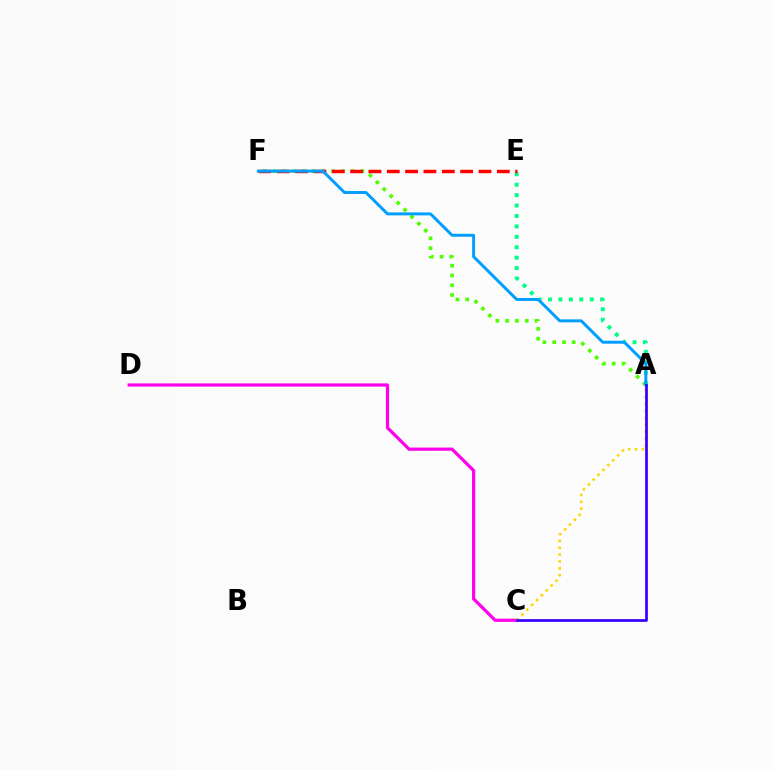{('A', 'F'): [{'color': '#4fff00', 'line_style': 'dotted', 'thickness': 2.65}, {'color': '#009eff', 'line_style': 'solid', 'thickness': 2.13}], ('A', 'E'): [{'color': '#00ff86', 'line_style': 'dotted', 'thickness': 2.83}], ('C', 'D'): [{'color': '#ff00ed', 'line_style': 'solid', 'thickness': 2.31}], ('E', 'F'): [{'color': '#ff0000', 'line_style': 'dashed', 'thickness': 2.49}], ('A', 'C'): [{'color': '#ffd500', 'line_style': 'dotted', 'thickness': 1.86}, {'color': '#3700ff', 'line_style': 'solid', 'thickness': 1.97}]}